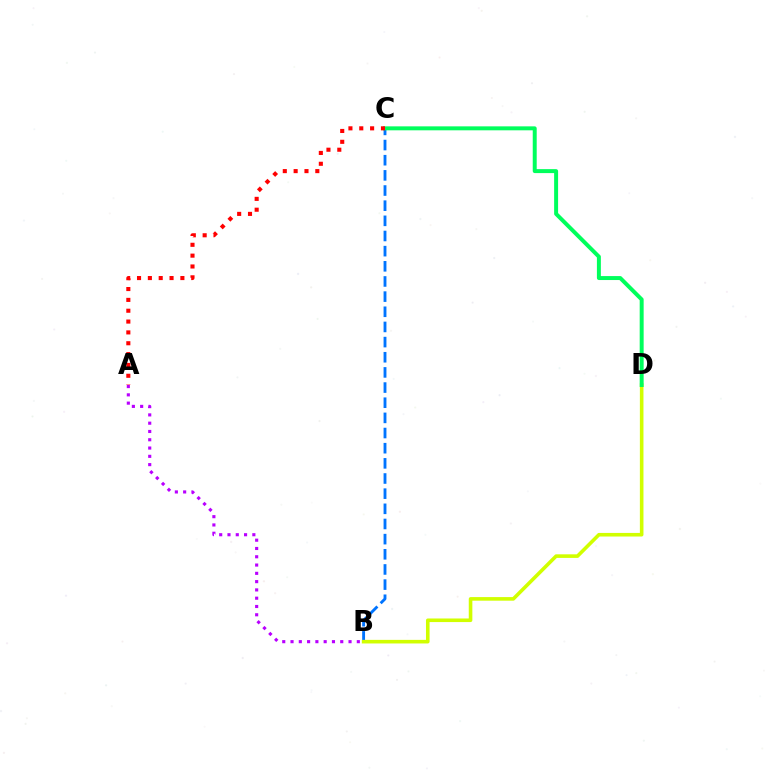{('B', 'C'): [{'color': '#0074ff', 'line_style': 'dashed', 'thickness': 2.06}], ('B', 'D'): [{'color': '#d1ff00', 'line_style': 'solid', 'thickness': 2.59}], ('C', 'D'): [{'color': '#00ff5c', 'line_style': 'solid', 'thickness': 2.86}], ('A', 'B'): [{'color': '#b900ff', 'line_style': 'dotted', 'thickness': 2.25}], ('A', 'C'): [{'color': '#ff0000', 'line_style': 'dotted', 'thickness': 2.95}]}